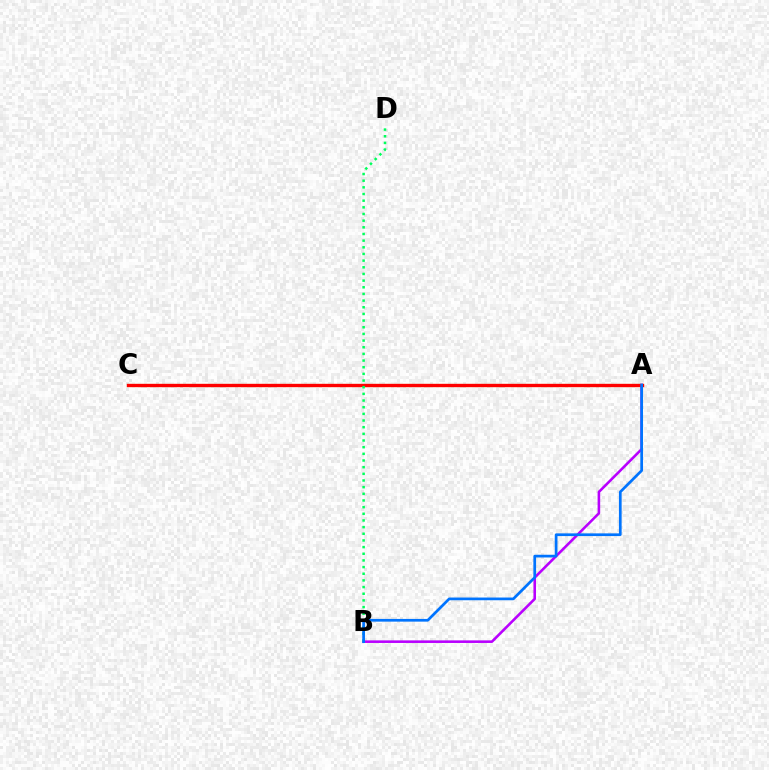{('A', 'C'): [{'color': '#d1ff00', 'line_style': 'solid', 'thickness': 2.21}, {'color': '#ff0000', 'line_style': 'solid', 'thickness': 2.41}], ('A', 'B'): [{'color': '#b900ff', 'line_style': 'solid', 'thickness': 1.86}, {'color': '#0074ff', 'line_style': 'solid', 'thickness': 1.95}], ('B', 'D'): [{'color': '#00ff5c', 'line_style': 'dotted', 'thickness': 1.81}]}